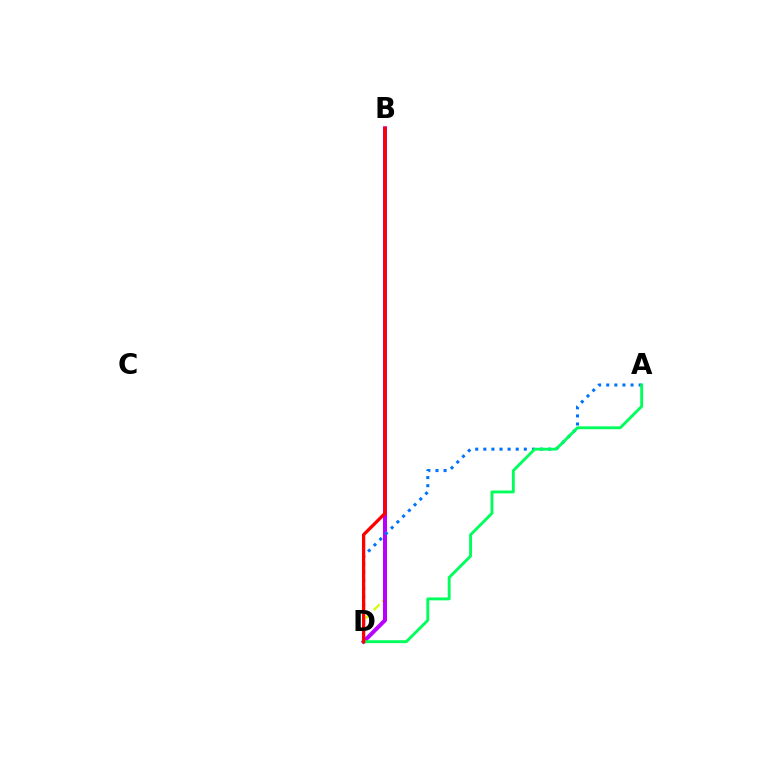{('B', 'D'): [{'color': '#d1ff00', 'line_style': 'dashed', 'thickness': 1.61}, {'color': '#b900ff', 'line_style': 'solid', 'thickness': 2.87}, {'color': '#ff0000', 'line_style': 'solid', 'thickness': 2.38}], ('A', 'D'): [{'color': '#0074ff', 'line_style': 'dotted', 'thickness': 2.2}, {'color': '#00ff5c', 'line_style': 'solid', 'thickness': 2.08}]}